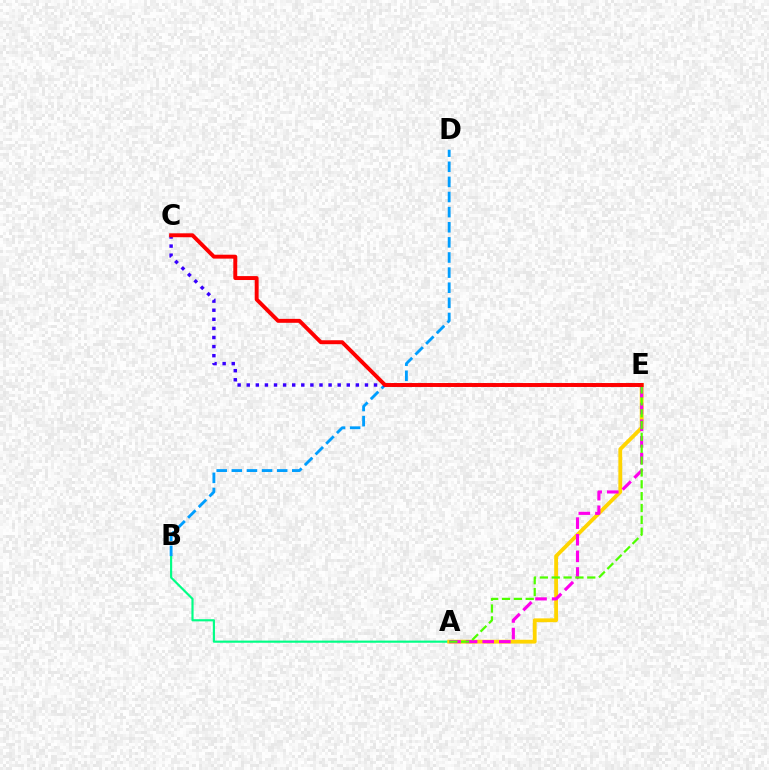{('A', 'B'): [{'color': '#00ff86', 'line_style': 'solid', 'thickness': 1.56}], ('A', 'E'): [{'color': '#ffd500', 'line_style': 'solid', 'thickness': 2.75}, {'color': '#ff00ed', 'line_style': 'dashed', 'thickness': 2.26}, {'color': '#4fff00', 'line_style': 'dashed', 'thickness': 1.61}], ('B', 'D'): [{'color': '#009eff', 'line_style': 'dashed', 'thickness': 2.05}], ('C', 'E'): [{'color': '#3700ff', 'line_style': 'dotted', 'thickness': 2.47}, {'color': '#ff0000', 'line_style': 'solid', 'thickness': 2.83}]}